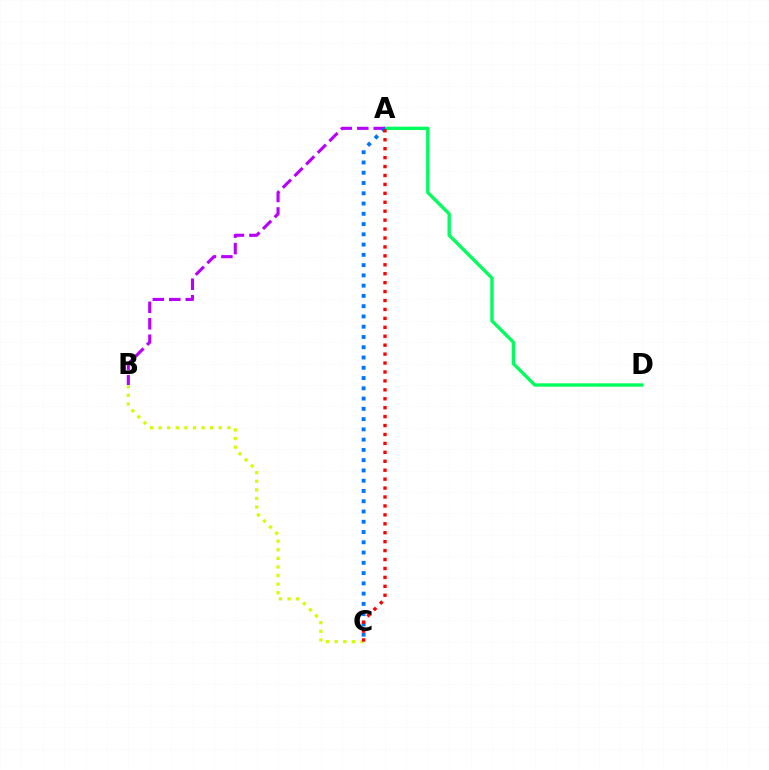{('A', 'D'): [{'color': '#00ff5c', 'line_style': 'solid', 'thickness': 2.41}], ('B', 'C'): [{'color': '#d1ff00', 'line_style': 'dotted', 'thickness': 2.34}], ('A', 'B'): [{'color': '#b900ff', 'line_style': 'dashed', 'thickness': 2.24}], ('A', 'C'): [{'color': '#0074ff', 'line_style': 'dotted', 'thickness': 2.79}, {'color': '#ff0000', 'line_style': 'dotted', 'thickness': 2.43}]}